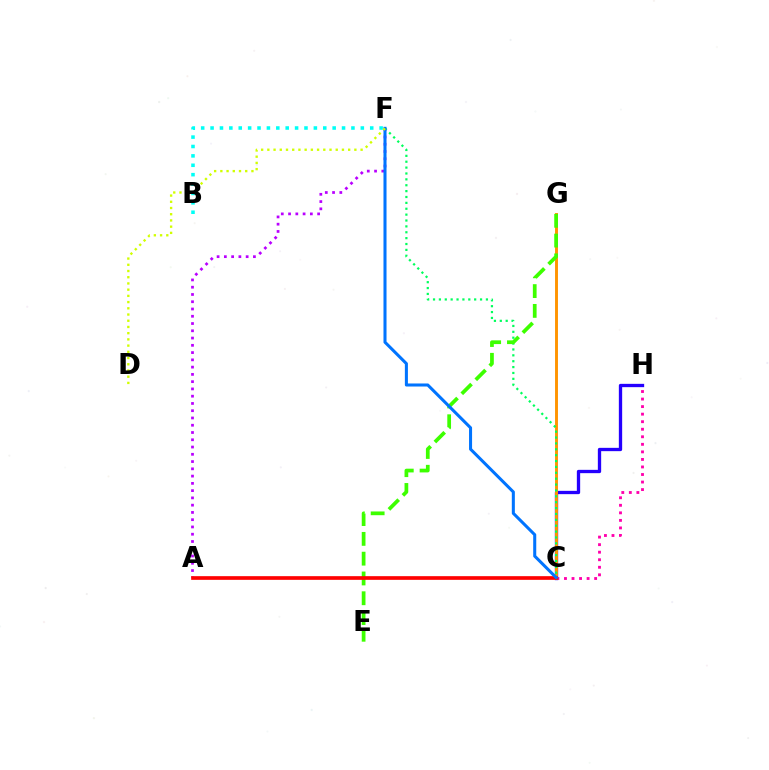{('C', 'H'): [{'color': '#ff00ac', 'line_style': 'dotted', 'thickness': 2.05}, {'color': '#2500ff', 'line_style': 'solid', 'thickness': 2.38}], ('A', 'F'): [{'color': '#b900ff', 'line_style': 'dotted', 'thickness': 1.97}], ('C', 'G'): [{'color': '#ff9400', 'line_style': 'solid', 'thickness': 2.1}], ('C', 'F'): [{'color': '#00ff5c', 'line_style': 'dotted', 'thickness': 1.6}, {'color': '#0074ff', 'line_style': 'solid', 'thickness': 2.19}], ('E', 'G'): [{'color': '#3dff00', 'line_style': 'dashed', 'thickness': 2.69}], ('A', 'C'): [{'color': '#ff0000', 'line_style': 'solid', 'thickness': 2.65}], ('B', 'F'): [{'color': '#00fff6', 'line_style': 'dotted', 'thickness': 2.55}], ('D', 'F'): [{'color': '#d1ff00', 'line_style': 'dotted', 'thickness': 1.69}]}